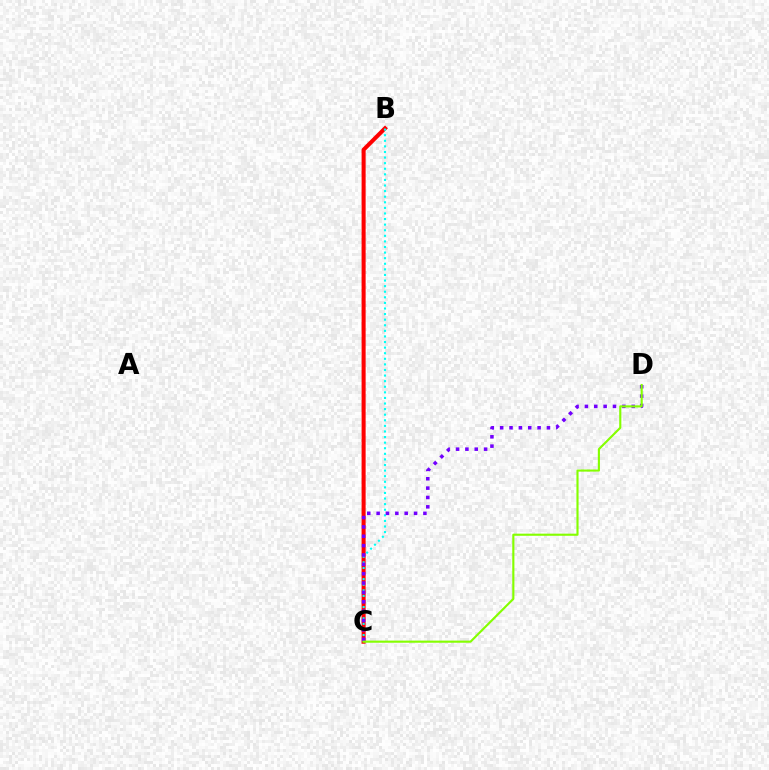{('B', 'C'): [{'color': '#ff0000', 'line_style': 'solid', 'thickness': 2.91}, {'color': '#00fff6', 'line_style': 'dotted', 'thickness': 1.52}], ('C', 'D'): [{'color': '#7200ff', 'line_style': 'dotted', 'thickness': 2.54}, {'color': '#84ff00', 'line_style': 'solid', 'thickness': 1.54}]}